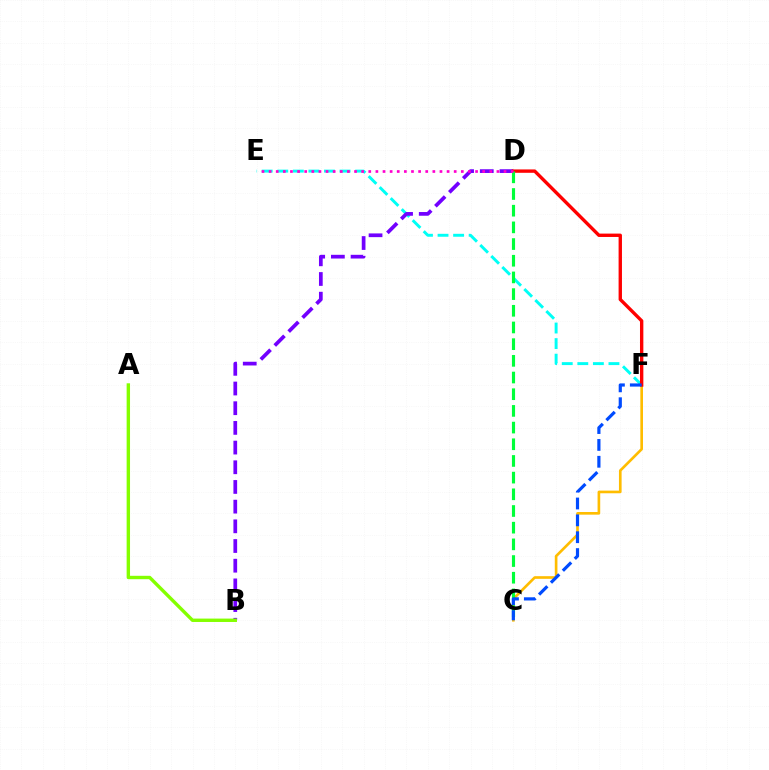{('C', 'F'): [{'color': '#ffbd00', 'line_style': 'solid', 'thickness': 1.91}, {'color': '#004bff', 'line_style': 'dashed', 'thickness': 2.29}], ('E', 'F'): [{'color': '#00fff6', 'line_style': 'dashed', 'thickness': 2.12}], ('B', 'D'): [{'color': '#7200ff', 'line_style': 'dashed', 'thickness': 2.67}], ('D', 'F'): [{'color': '#ff0000', 'line_style': 'solid', 'thickness': 2.43}], ('A', 'B'): [{'color': '#84ff00', 'line_style': 'solid', 'thickness': 2.44}], ('C', 'D'): [{'color': '#00ff39', 'line_style': 'dashed', 'thickness': 2.27}], ('D', 'E'): [{'color': '#ff00cf', 'line_style': 'dotted', 'thickness': 1.93}]}